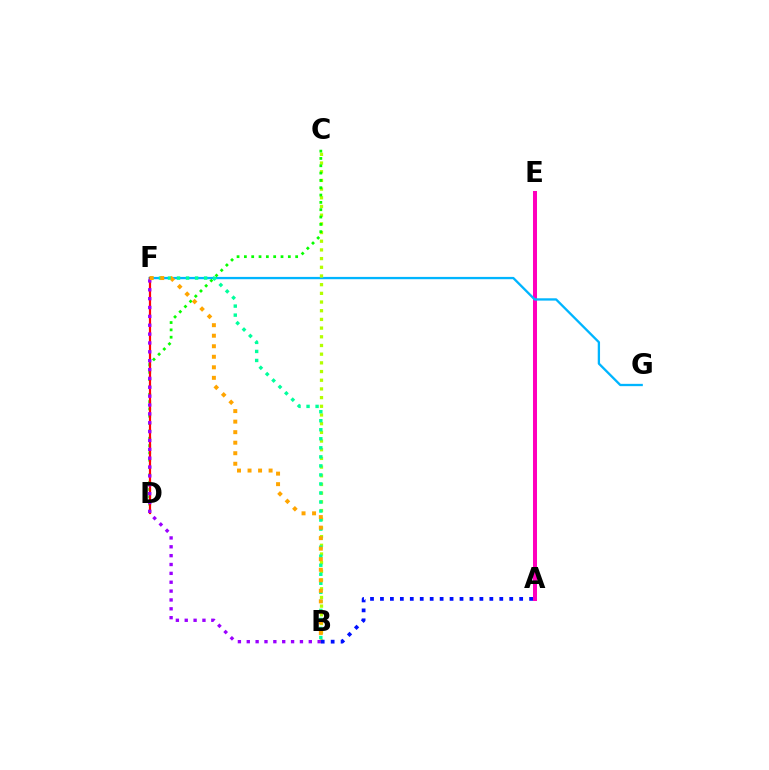{('A', 'E'): [{'color': '#ff00bd', 'line_style': 'solid', 'thickness': 2.89}], ('F', 'G'): [{'color': '#00b5ff', 'line_style': 'solid', 'thickness': 1.66}], ('B', 'C'): [{'color': '#b3ff00', 'line_style': 'dotted', 'thickness': 2.36}], ('C', 'D'): [{'color': '#08ff00', 'line_style': 'dotted', 'thickness': 1.99}], ('D', 'F'): [{'color': '#ff0000', 'line_style': 'solid', 'thickness': 1.59}], ('B', 'F'): [{'color': '#00ff9d', 'line_style': 'dotted', 'thickness': 2.45}, {'color': '#9b00ff', 'line_style': 'dotted', 'thickness': 2.41}, {'color': '#ffa500', 'line_style': 'dotted', 'thickness': 2.86}], ('A', 'B'): [{'color': '#0010ff', 'line_style': 'dotted', 'thickness': 2.7}]}